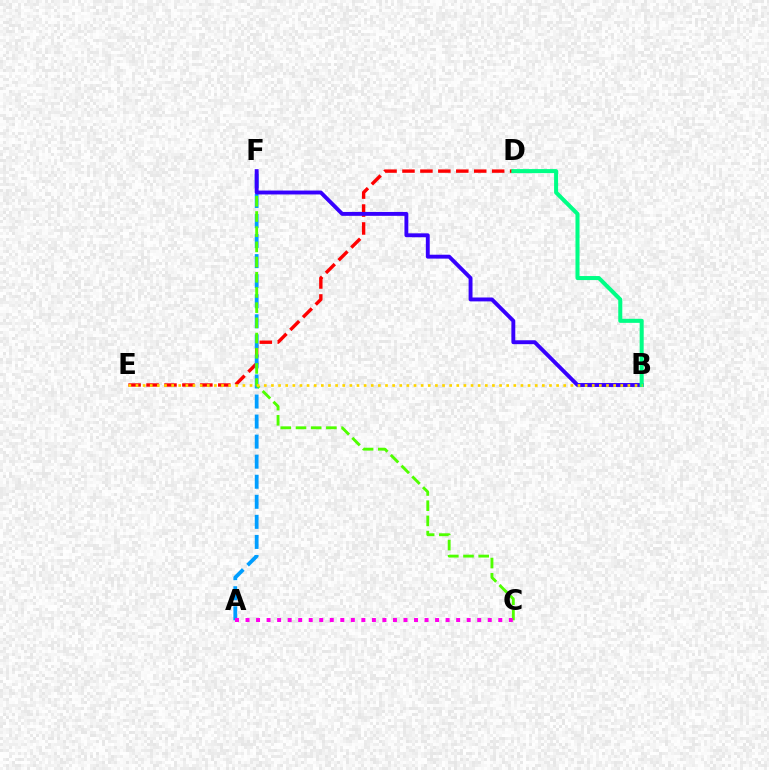{('D', 'E'): [{'color': '#ff0000', 'line_style': 'dashed', 'thickness': 2.44}], ('A', 'F'): [{'color': '#009eff', 'line_style': 'dashed', 'thickness': 2.72}], ('C', 'F'): [{'color': '#4fff00', 'line_style': 'dashed', 'thickness': 2.06}], ('B', 'F'): [{'color': '#3700ff', 'line_style': 'solid', 'thickness': 2.8}], ('A', 'C'): [{'color': '#ff00ed', 'line_style': 'dotted', 'thickness': 2.86}], ('B', 'D'): [{'color': '#00ff86', 'line_style': 'solid', 'thickness': 2.91}], ('B', 'E'): [{'color': '#ffd500', 'line_style': 'dotted', 'thickness': 1.94}]}